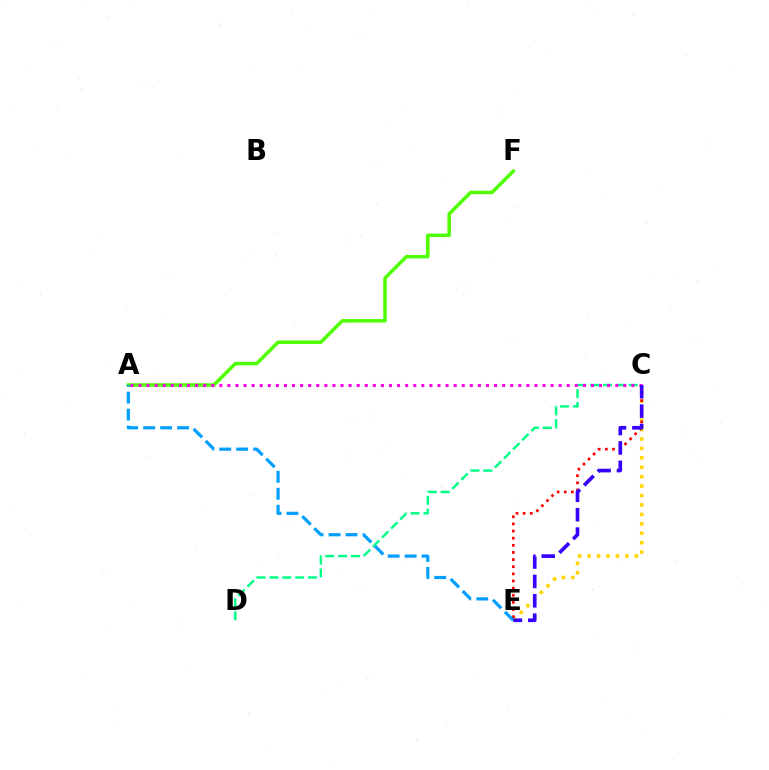{('C', 'E'): [{'color': '#ffd500', 'line_style': 'dotted', 'thickness': 2.56}, {'color': '#ff0000', 'line_style': 'dotted', 'thickness': 1.94}, {'color': '#3700ff', 'line_style': 'dashed', 'thickness': 2.63}], ('A', 'F'): [{'color': '#4fff00', 'line_style': 'solid', 'thickness': 2.51}], ('C', 'D'): [{'color': '#00ff86', 'line_style': 'dashed', 'thickness': 1.75}], ('A', 'C'): [{'color': '#ff00ed', 'line_style': 'dotted', 'thickness': 2.2}], ('A', 'E'): [{'color': '#009eff', 'line_style': 'dashed', 'thickness': 2.31}]}